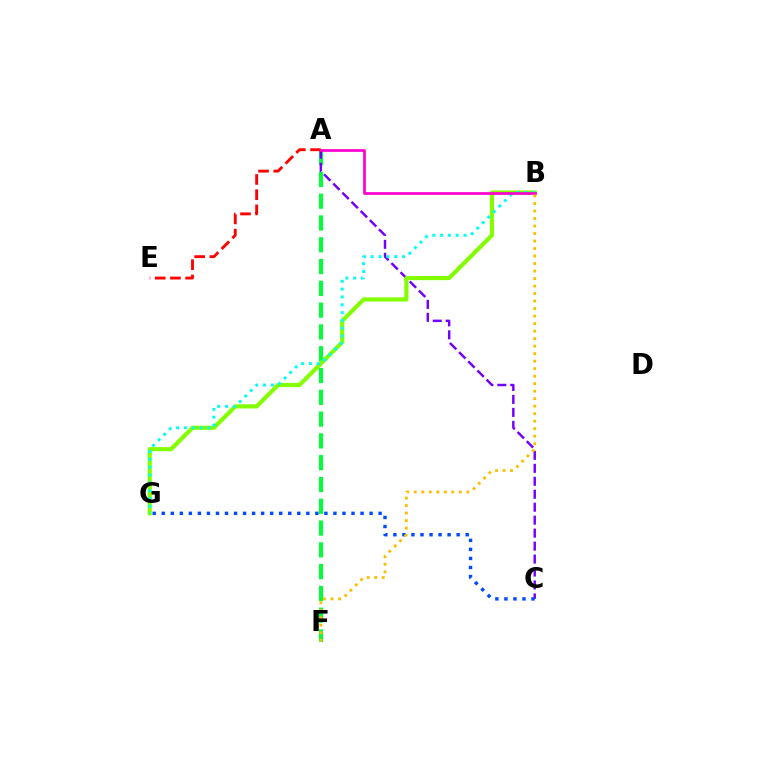{('A', 'F'): [{'color': '#00ff39', 'line_style': 'dashed', 'thickness': 2.96}], ('A', 'C'): [{'color': '#7200ff', 'line_style': 'dashed', 'thickness': 1.76}], ('B', 'G'): [{'color': '#84ff00', 'line_style': 'solid', 'thickness': 3.0}, {'color': '#00fff6', 'line_style': 'dotted', 'thickness': 2.12}], ('C', 'G'): [{'color': '#004bff', 'line_style': 'dotted', 'thickness': 2.46}], ('A', 'E'): [{'color': '#ff0000', 'line_style': 'dashed', 'thickness': 2.07}], ('A', 'B'): [{'color': '#ff00cf', 'line_style': 'solid', 'thickness': 1.95}], ('B', 'F'): [{'color': '#ffbd00', 'line_style': 'dotted', 'thickness': 2.04}]}